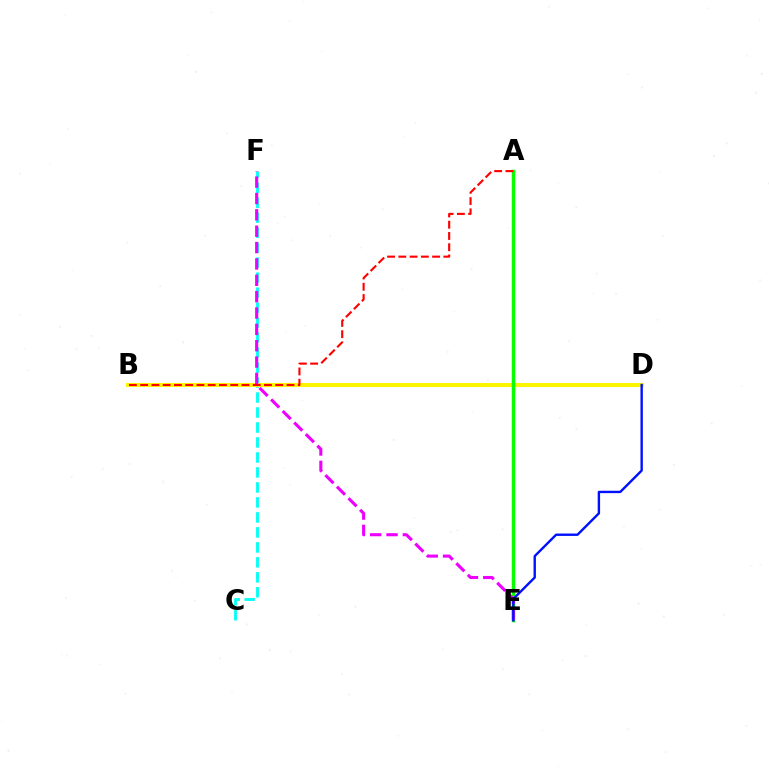{('C', 'F'): [{'color': '#00fff6', 'line_style': 'dashed', 'thickness': 2.04}], ('B', 'D'): [{'color': '#fcf500', 'line_style': 'solid', 'thickness': 2.93}], ('A', 'E'): [{'color': '#08ff00', 'line_style': 'solid', 'thickness': 2.51}], ('A', 'B'): [{'color': '#ff0000', 'line_style': 'dashed', 'thickness': 1.53}], ('E', 'F'): [{'color': '#ee00ff', 'line_style': 'dashed', 'thickness': 2.22}], ('D', 'E'): [{'color': '#0010ff', 'line_style': 'solid', 'thickness': 1.72}]}